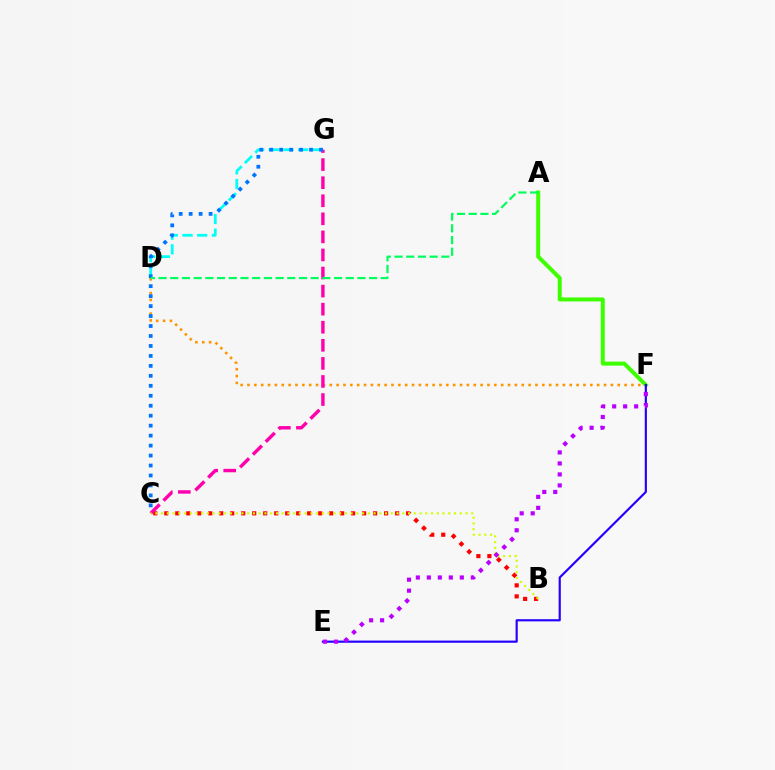{('D', 'F'): [{'color': '#ff9400', 'line_style': 'dotted', 'thickness': 1.86}], ('B', 'C'): [{'color': '#ff0000', 'line_style': 'dotted', 'thickness': 2.99}, {'color': '#d1ff00', 'line_style': 'dotted', 'thickness': 1.56}], ('C', 'G'): [{'color': '#ff00ac', 'line_style': 'dashed', 'thickness': 2.46}, {'color': '#0074ff', 'line_style': 'dotted', 'thickness': 2.71}], ('A', 'F'): [{'color': '#3dff00', 'line_style': 'solid', 'thickness': 2.88}], ('E', 'F'): [{'color': '#2500ff', 'line_style': 'solid', 'thickness': 1.56}, {'color': '#b900ff', 'line_style': 'dotted', 'thickness': 2.99}], ('D', 'G'): [{'color': '#00fff6', 'line_style': 'dashed', 'thickness': 1.99}], ('A', 'D'): [{'color': '#00ff5c', 'line_style': 'dashed', 'thickness': 1.59}]}